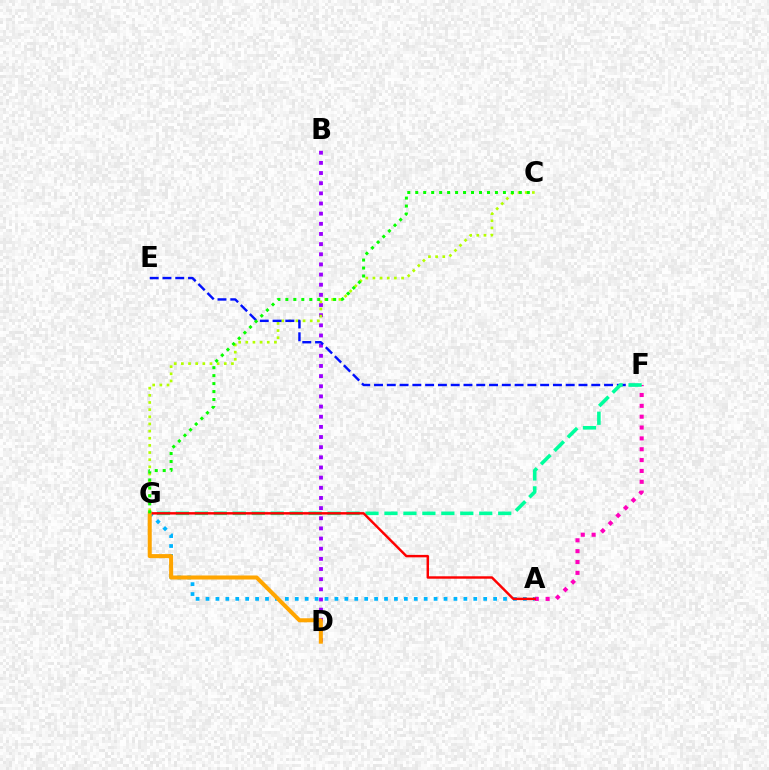{('B', 'D'): [{'color': '#9b00ff', 'line_style': 'dotted', 'thickness': 2.76}], ('C', 'G'): [{'color': '#b3ff00', 'line_style': 'dotted', 'thickness': 1.94}, {'color': '#08ff00', 'line_style': 'dotted', 'thickness': 2.17}], ('A', 'G'): [{'color': '#00b5ff', 'line_style': 'dotted', 'thickness': 2.69}, {'color': '#ff0000', 'line_style': 'solid', 'thickness': 1.76}], ('E', 'F'): [{'color': '#0010ff', 'line_style': 'dashed', 'thickness': 1.74}], ('A', 'F'): [{'color': '#ff00bd', 'line_style': 'dotted', 'thickness': 2.95}], ('F', 'G'): [{'color': '#00ff9d', 'line_style': 'dashed', 'thickness': 2.58}], ('D', 'G'): [{'color': '#ffa500', 'line_style': 'solid', 'thickness': 2.9}]}